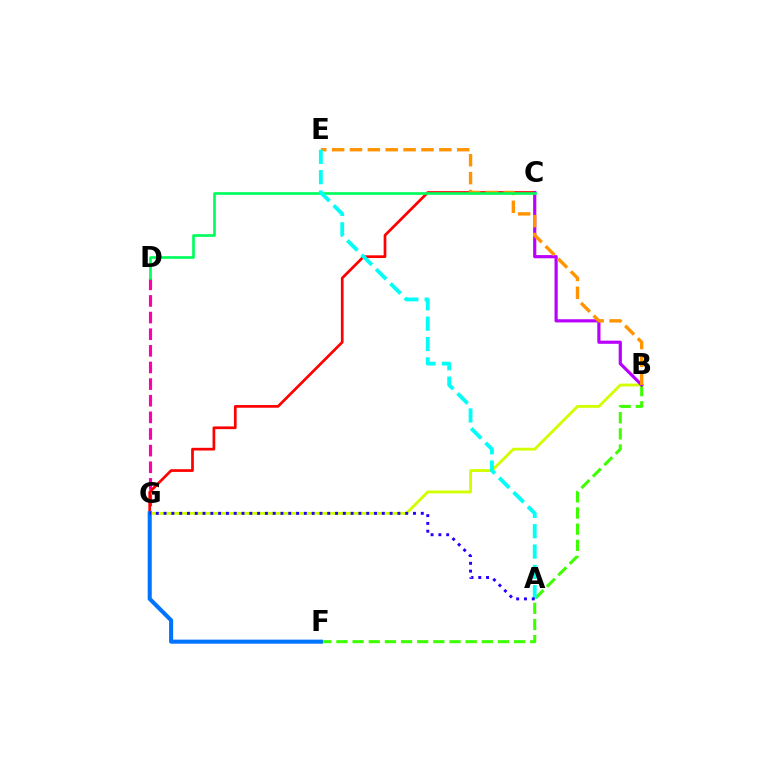{('B', 'F'): [{'color': '#3dff00', 'line_style': 'dashed', 'thickness': 2.19}], ('D', 'G'): [{'color': '#ff00ac', 'line_style': 'dashed', 'thickness': 2.26}], ('C', 'G'): [{'color': '#ff0000', 'line_style': 'solid', 'thickness': 1.95}], ('B', 'G'): [{'color': '#d1ff00', 'line_style': 'solid', 'thickness': 2.04}], ('B', 'C'): [{'color': '#b900ff', 'line_style': 'solid', 'thickness': 2.29}], ('B', 'E'): [{'color': '#ff9400', 'line_style': 'dashed', 'thickness': 2.43}], ('C', 'D'): [{'color': '#00ff5c', 'line_style': 'solid', 'thickness': 1.93}], ('A', 'E'): [{'color': '#00fff6', 'line_style': 'dashed', 'thickness': 2.76}], ('F', 'G'): [{'color': '#0074ff', 'line_style': 'solid', 'thickness': 2.93}], ('A', 'G'): [{'color': '#2500ff', 'line_style': 'dotted', 'thickness': 2.12}]}